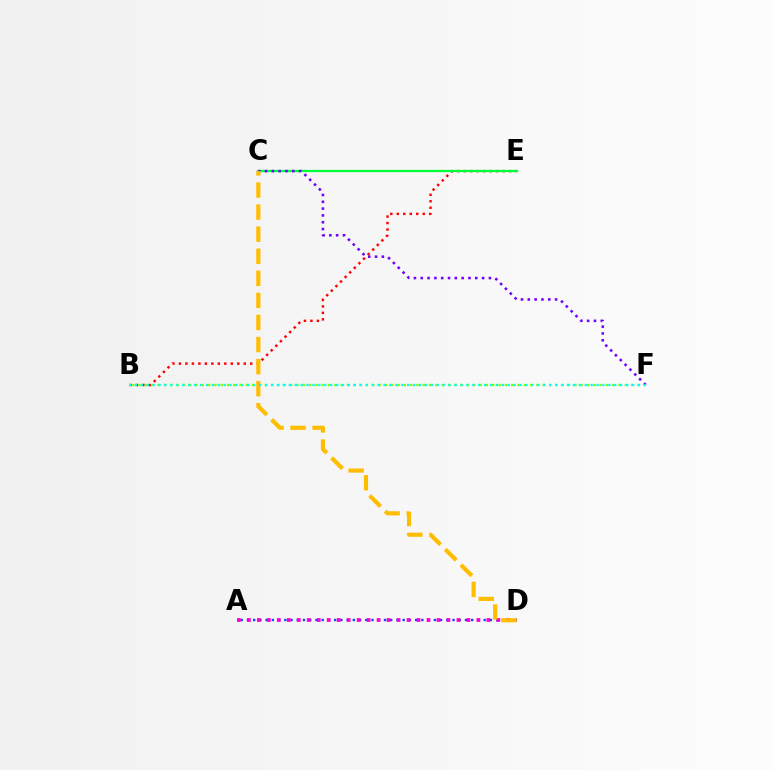{('B', 'E'): [{'color': '#ff0000', 'line_style': 'dotted', 'thickness': 1.76}], ('B', 'F'): [{'color': '#84ff00', 'line_style': 'dotted', 'thickness': 1.72}, {'color': '#00fff6', 'line_style': 'dotted', 'thickness': 1.61}], ('C', 'E'): [{'color': '#00ff39', 'line_style': 'solid', 'thickness': 1.65}], ('A', 'D'): [{'color': '#004bff', 'line_style': 'dotted', 'thickness': 1.69}, {'color': '#ff00cf', 'line_style': 'dotted', 'thickness': 2.71}], ('C', 'F'): [{'color': '#7200ff', 'line_style': 'dotted', 'thickness': 1.85}], ('C', 'D'): [{'color': '#ffbd00', 'line_style': 'dashed', 'thickness': 3.0}]}